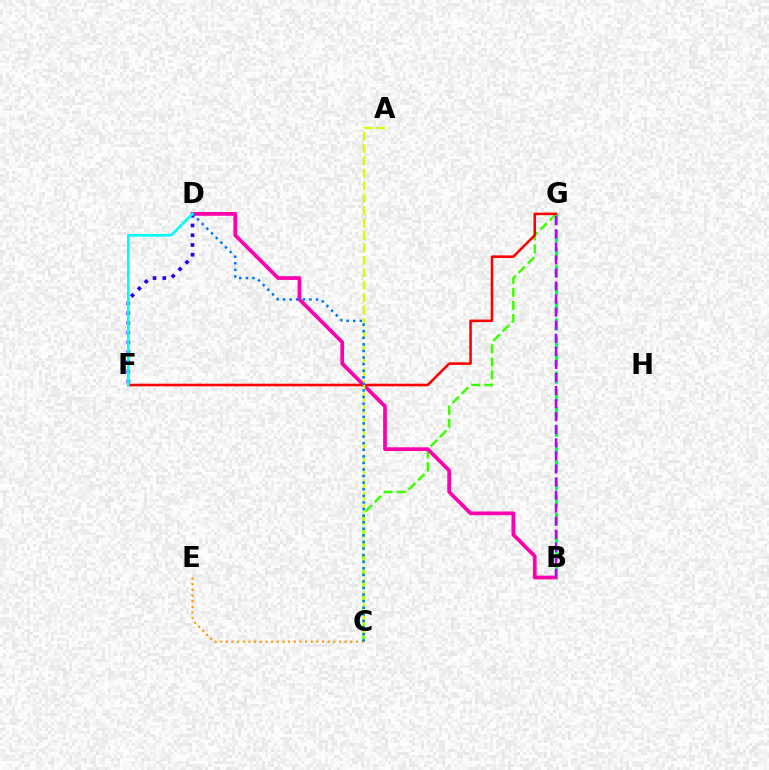{('C', 'G'): [{'color': '#3dff00', 'line_style': 'dashed', 'thickness': 1.78}], ('B', 'D'): [{'color': '#ff00ac', 'line_style': 'solid', 'thickness': 2.68}], ('B', 'G'): [{'color': '#00ff5c', 'line_style': 'dashed', 'thickness': 2.41}, {'color': '#b900ff', 'line_style': 'dashed', 'thickness': 1.77}], ('C', 'E'): [{'color': '#ff9400', 'line_style': 'dotted', 'thickness': 1.54}], ('F', 'G'): [{'color': '#ff0000', 'line_style': 'solid', 'thickness': 1.85}], ('D', 'F'): [{'color': '#2500ff', 'line_style': 'dotted', 'thickness': 2.65}, {'color': '#00fff6', 'line_style': 'solid', 'thickness': 1.91}], ('A', 'C'): [{'color': '#d1ff00', 'line_style': 'dashed', 'thickness': 1.69}], ('C', 'D'): [{'color': '#0074ff', 'line_style': 'dotted', 'thickness': 1.79}]}